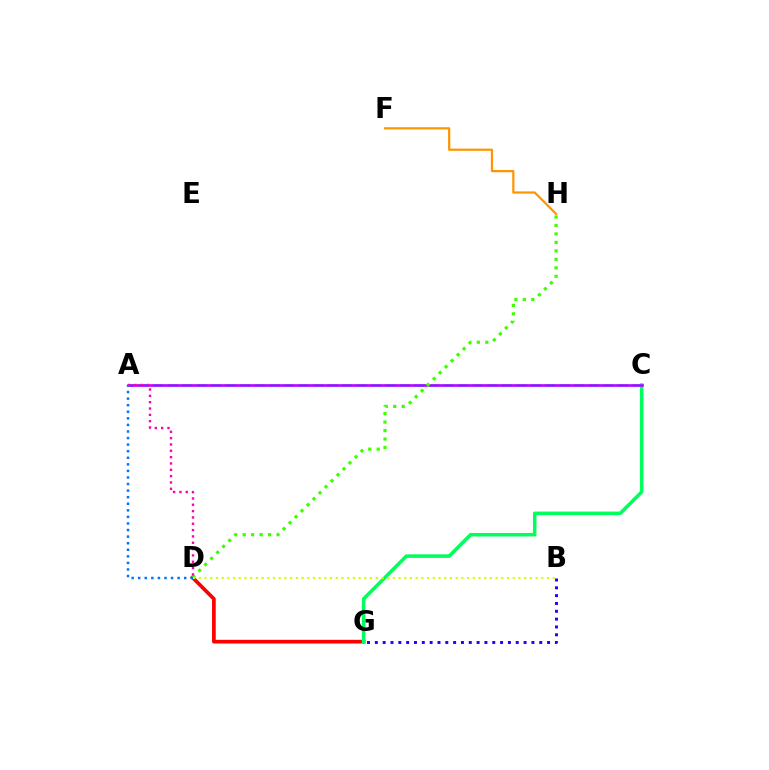{('D', 'G'): [{'color': '#ff0000', 'line_style': 'solid', 'thickness': 2.66}], ('C', 'G'): [{'color': '#00ff5c', 'line_style': 'solid', 'thickness': 2.53}], ('A', 'C'): [{'color': '#00fff6', 'line_style': 'dashed', 'thickness': 1.97}, {'color': '#b900ff', 'line_style': 'solid', 'thickness': 1.89}], ('D', 'H'): [{'color': '#3dff00', 'line_style': 'dotted', 'thickness': 2.3}], ('B', 'D'): [{'color': '#d1ff00', 'line_style': 'dotted', 'thickness': 1.55}], ('A', 'D'): [{'color': '#ff00ac', 'line_style': 'dotted', 'thickness': 1.72}, {'color': '#0074ff', 'line_style': 'dotted', 'thickness': 1.79}], ('F', 'H'): [{'color': '#ff9400', 'line_style': 'solid', 'thickness': 1.59}], ('B', 'G'): [{'color': '#2500ff', 'line_style': 'dotted', 'thickness': 2.13}]}